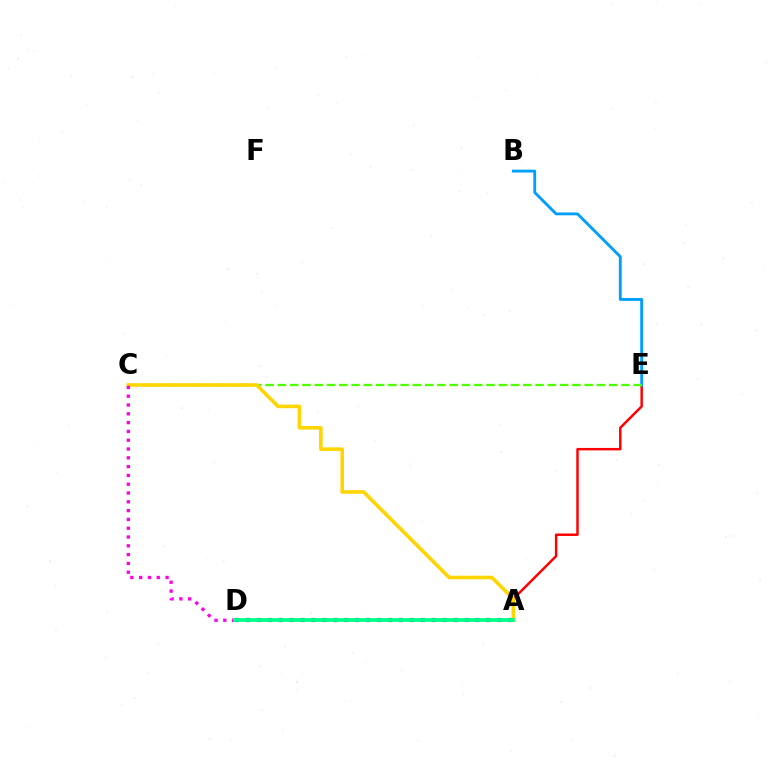{('A', 'E'): [{'color': '#ff0000', 'line_style': 'solid', 'thickness': 1.78}], ('B', 'E'): [{'color': '#009eff', 'line_style': 'solid', 'thickness': 2.06}], ('C', 'E'): [{'color': '#4fff00', 'line_style': 'dashed', 'thickness': 1.67}], ('A', 'D'): [{'color': '#3700ff', 'line_style': 'dotted', 'thickness': 2.97}, {'color': '#00ff86', 'line_style': 'solid', 'thickness': 2.71}], ('A', 'C'): [{'color': '#ffd500', 'line_style': 'solid', 'thickness': 2.58}], ('C', 'D'): [{'color': '#ff00ed', 'line_style': 'dotted', 'thickness': 2.39}]}